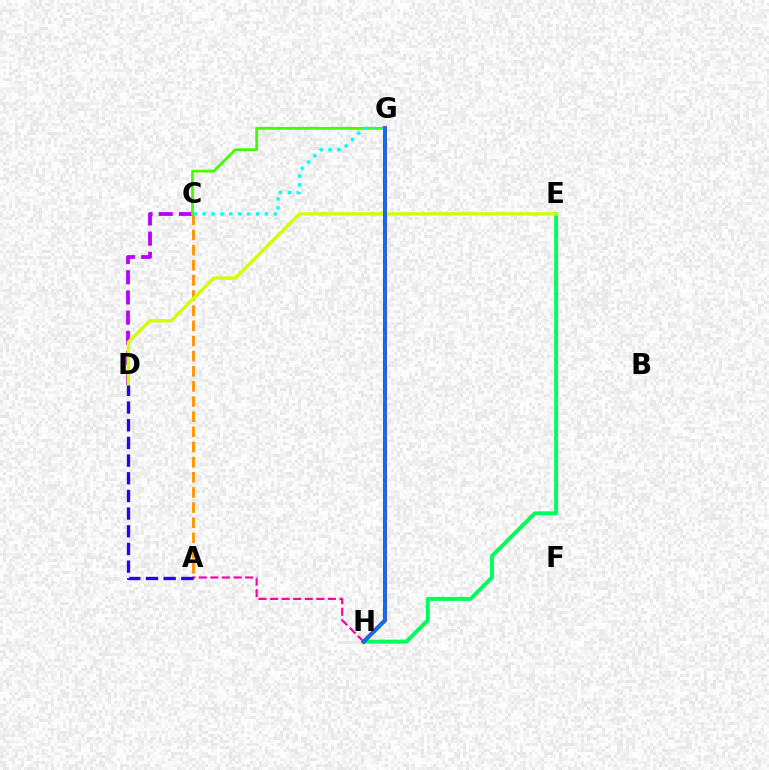{('A', 'H'): [{'color': '#ff00ac', 'line_style': 'dashed', 'thickness': 1.57}], ('E', 'H'): [{'color': '#00ff5c', 'line_style': 'solid', 'thickness': 2.86}], ('C', 'D'): [{'color': '#b900ff', 'line_style': 'dashed', 'thickness': 2.74}], ('C', 'G'): [{'color': '#3dff00', 'line_style': 'solid', 'thickness': 2.0}, {'color': '#00fff6', 'line_style': 'dotted', 'thickness': 2.41}], ('A', 'C'): [{'color': '#ff9400', 'line_style': 'dashed', 'thickness': 2.06}], ('D', 'E'): [{'color': '#d1ff00', 'line_style': 'solid', 'thickness': 2.4}], ('A', 'D'): [{'color': '#2500ff', 'line_style': 'dashed', 'thickness': 2.4}], ('G', 'H'): [{'color': '#ff0000', 'line_style': 'solid', 'thickness': 2.91}, {'color': '#0074ff', 'line_style': 'solid', 'thickness': 2.52}]}